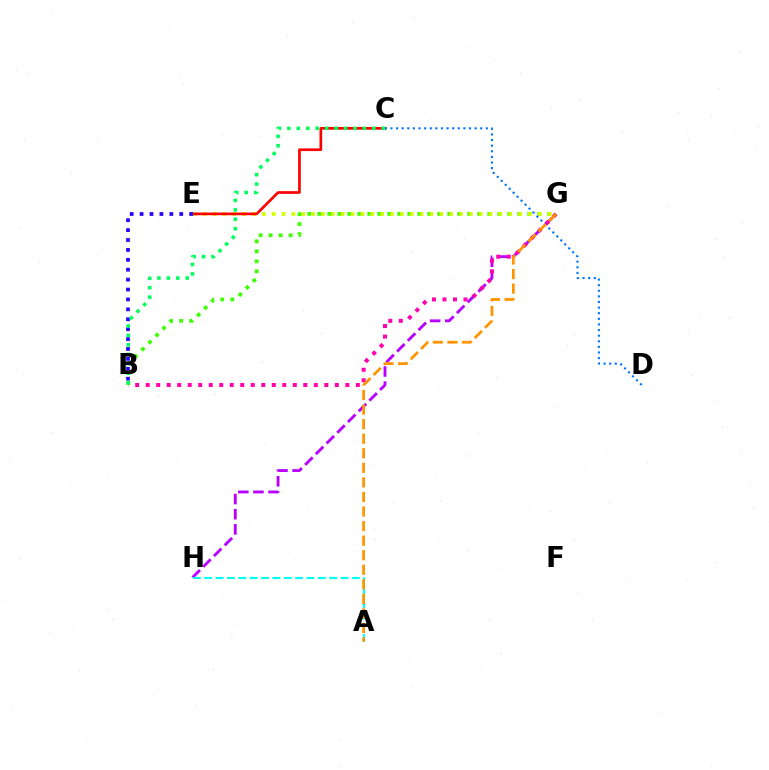{('B', 'G'): [{'color': '#3dff00', 'line_style': 'dotted', 'thickness': 2.72}, {'color': '#ff00ac', 'line_style': 'dotted', 'thickness': 2.86}], ('G', 'H'): [{'color': '#b900ff', 'line_style': 'dashed', 'thickness': 2.06}], ('A', 'H'): [{'color': '#00fff6', 'line_style': 'dashed', 'thickness': 1.54}], ('E', 'G'): [{'color': '#d1ff00', 'line_style': 'dotted', 'thickness': 2.68}], ('C', 'E'): [{'color': '#ff0000', 'line_style': 'solid', 'thickness': 1.93}], ('B', 'E'): [{'color': '#2500ff', 'line_style': 'dotted', 'thickness': 2.69}], ('B', 'C'): [{'color': '#00ff5c', 'line_style': 'dotted', 'thickness': 2.56}], ('C', 'D'): [{'color': '#0074ff', 'line_style': 'dotted', 'thickness': 1.52}], ('A', 'G'): [{'color': '#ff9400', 'line_style': 'dashed', 'thickness': 1.98}]}